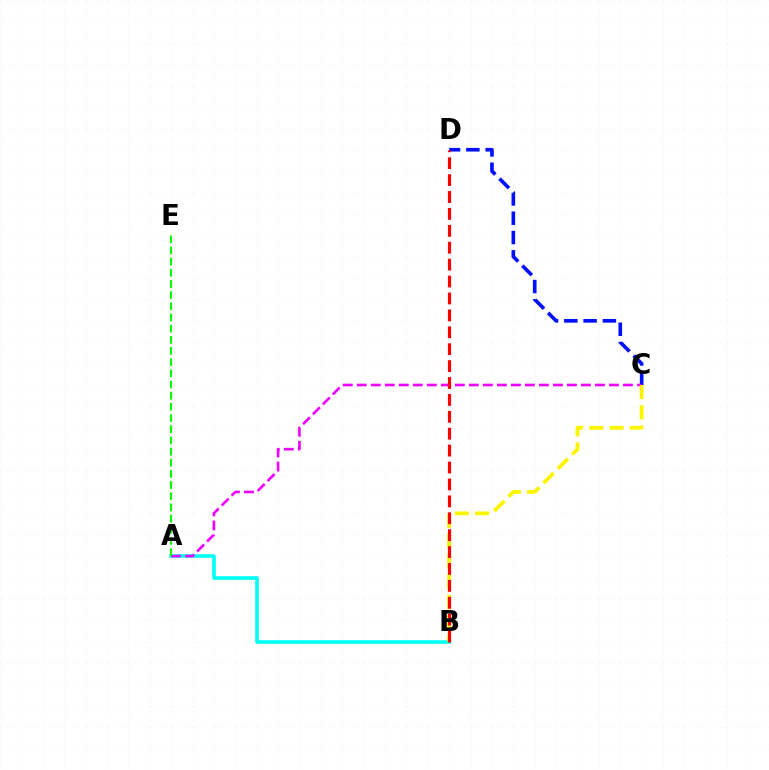{('C', 'D'): [{'color': '#0010ff', 'line_style': 'dashed', 'thickness': 2.62}], ('A', 'B'): [{'color': '#00fff6', 'line_style': 'solid', 'thickness': 2.6}], ('A', 'C'): [{'color': '#ee00ff', 'line_style': 'dashed', 'thickness': 1.9}], ('B', 'C'): [{'color': '#fcf500', 'line_style': 'dashed', 'thickness': 2.75}], ('A', 'E'): [{'color': '#08ff00', 'line_style': 'dashed', 'thickness': 1.52}], ('B', 'D'): [{'color': '#ff0000', 'line_style': 'dashed', 'thickness': 2.3}]}